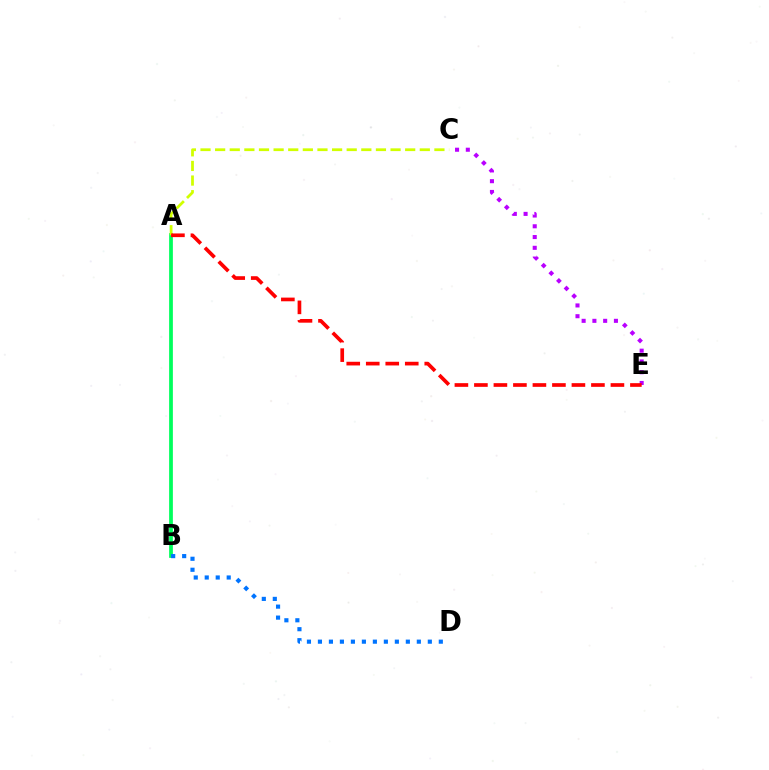{('A', 'B'): [{'color': '#00ff5c', 'line_style': 'solid', 'thickness': 2.7}], ('B', 'D'): [{'color': '#0074ff', 'line_style': 'dotted', 'thickness': 2.99}], ('C', 'E'): [{'color': '#b900ff', 'line_style': 'dotted', 'thickness': 2.92}], ('A', 'C'): [{'color': '#d1ff00', 'line_style': 'dashed', 'thickness': 1.99}], ('A', 'E'): [{'color': '#ff0000', 'line_style': 'dashed', 'thickness': 2.65}]}